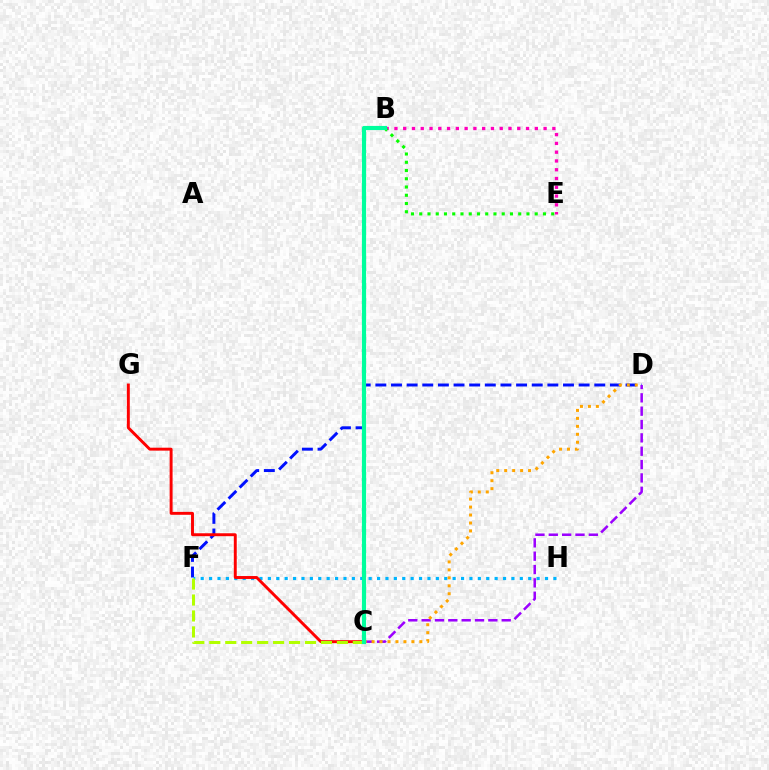{('D', 'F'): [{'color': '#0010ff', 'line_style': 'dashed', 'thickness': 2.12}], ('F', 'H'): [{'color': '#00b5ff', 'line_style': 'dotted', 'thickness': 2.28}], ('C', 'G'): [{'color': '#ff0000', 'line_style': 'solid', 'thickness': 2.11}], ('C', 'D'): [{'color': '#9b00ff', 'line_style': 'dashed', 'thickness': 1.81}, {'color': '#ffa500', 'line_style': 'dotted', 'thickness': 2.16}], ('B', 'E'): [{'color': '#ff00bd', 'line_style': 'dotted', 'thickness': 2.38}, {'color': '#08ff00', 'line_style': 'dotted', 'thickness': 2.24}], ('C', 'F'): [{'color': '#b3ff00', 'line_style': 'dashed', 'thickness': 2.17}], ('B', 'C'): [{'color': '#00ff9d', 'line_style': 'solid', 'thickness': 2.99}]}